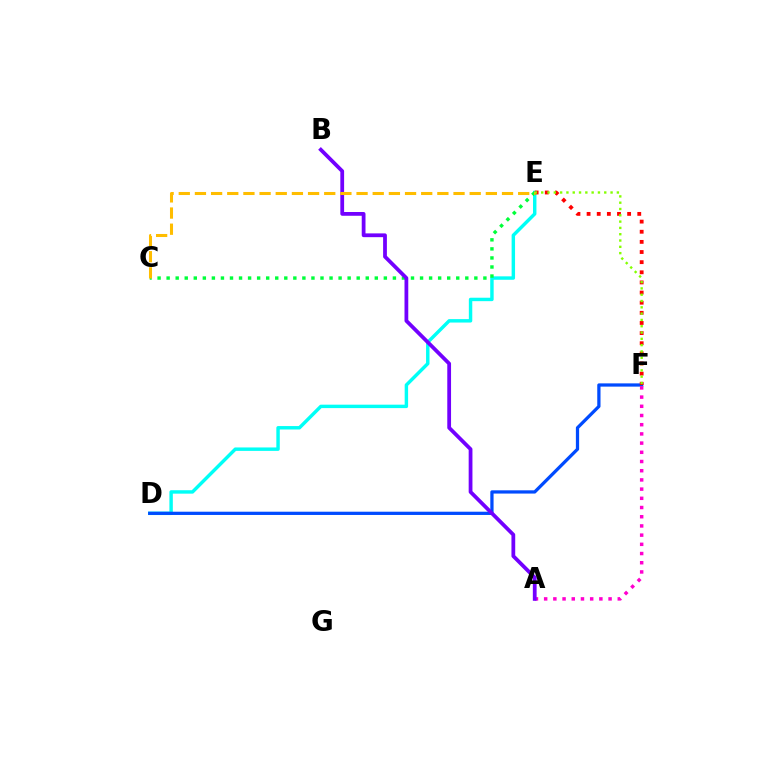{('D', 'E'): [{'color': '#00fff6', 'line_style': 'solid', 'thickness': 2.47}], ('D', 'F'): [{'color': '#004bff', 'line_style': 'solid', 'thickness': 2.34}], ('E', 'F'): [{'color': '#ff0000', 'line_style': 'dotted', 'thickness': 2.75}, {'color': '#84ff00', 'line_style': 'dotted', 'thickness': 1.71}], ('A', 'F'): [{'color': '#ff00cf', 'line_style': 'dotted', 'thickness': 2.5}], ('C', 'E'): [{'color': '#00ff39', 'line_style': 'dotted', 'thickness': 2.46}, {'color': '#ffbd00', 'line_style': 'dashed', 'thickness': 2.2}], ('A', 'B'): [{'color': '#7200ff', 'line_style': 'solid', 'thickness': 2.72}]}